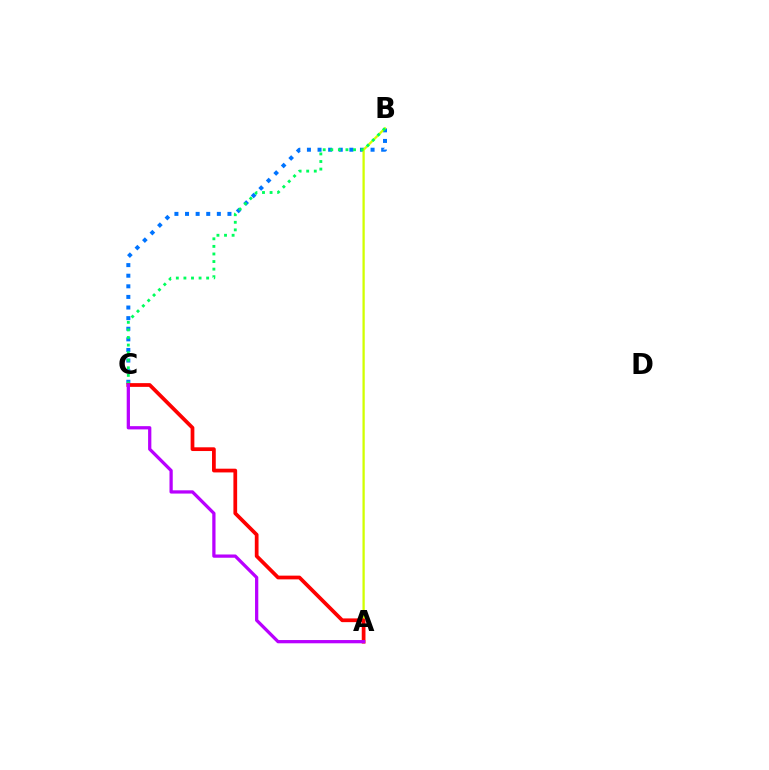{('B', 'C'): [{'color': '#0074ff', 'line_style': 'dotted', 'thickness': 2.88}, {'color': '#00ff5c', 'line_style': 'dotted', 'thickness': 2.06}], ('A', 'B'): [{'color': '#d1ff00', 'line_style': 'solid', 'thickness': 1.64}], ('A', 'C'): [{'color': '#ff0000', 'line_style': 'solid', 'thickness': 2.69}, {'color': '#b900ff', 'line_style': 'solid', 'thickness': 2.35}]}